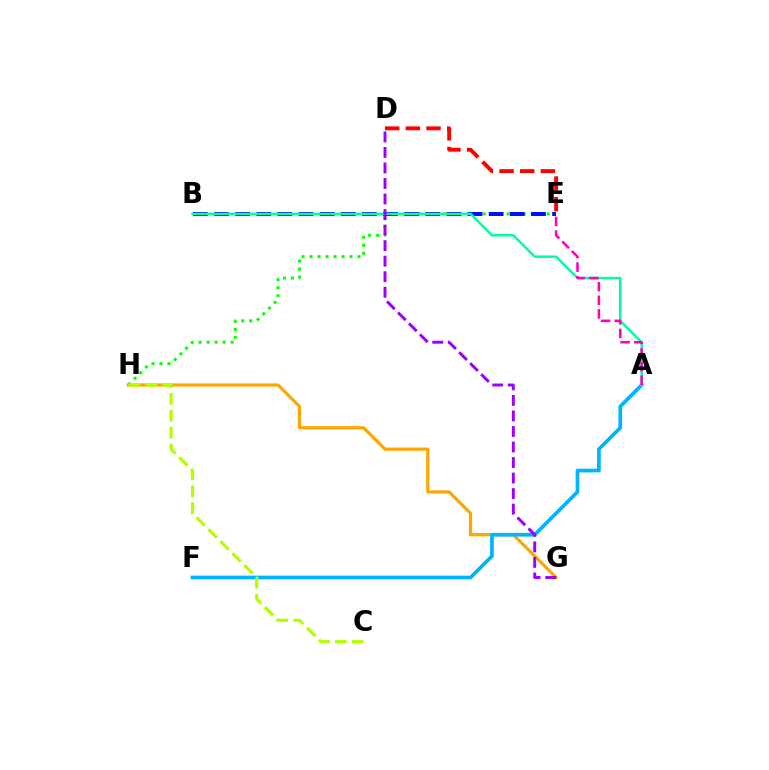{('E', 'H'): [{'color': '#08ff00', 'line_style': 'dotted', 'thickness': 2.17}], ('G', 'H'): [{'color': '#ffa500', 'line_style': 'solid', 'thickness': 2.3}], ('A', 'F'): [{'color': '#00b5ff', 'line_style': 'solid', 'thickness': 2.68}], ('B', 'E'): [{'color': '#0010ff', 'line_style': 'dashed', 'thickness': 2.87}], ('D', 'E'): [{'color': '#ff0000', 'line_style': 'dashed', 'thickness': 2.81}], ('A', 'B'): [{'color': '#00ff9d', 'line_style': 'solid', 'thickness': 1.79}], ('A', 'E'): [{'color': '#ff00bd', 'line_style': 'dashed', 'thickness': 1.85}], ('C', 'H'): [{'color': '#b3ff00', 'line_style': 'dashed', 'thickness': 2.29}], ('D', 'G'): [{'color': '#9b00ff', 'line_style': 'dashed', 'thickness': 2.11}]}